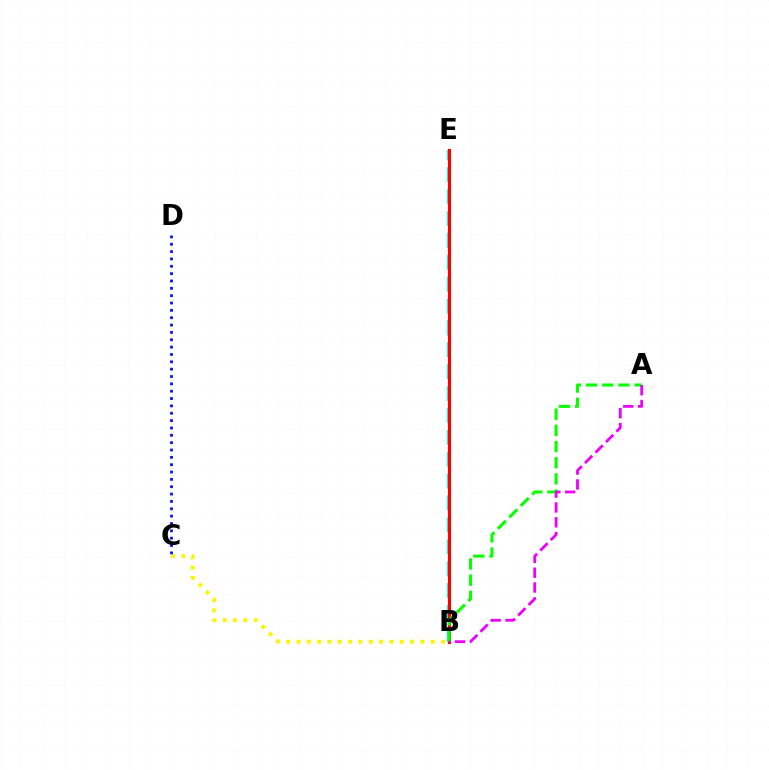{('B', 'E'): [{'color': '#00fff6', 'line_style': 'dashed', 'thickness': 2.97}, {'color': '#ff0000', 'line_style': 'solid', 'thickness': 2.24}], ('B', 'C'): [{'color': '#fcf500', 'line_style': 'dotted', 'thickness': 2.81}], ('A', 'B'): [{'color': '#08ff00', 'line_style': 'dashed', 'thickness': 2.2}, {'color': '#ee00ff', 'line_style': 'dashed', 'thickness': 2.01}], ('C', 'D'): [{'color': '#0010ff', 'line_style': 'dotted', 'thickness': 2.0}]}